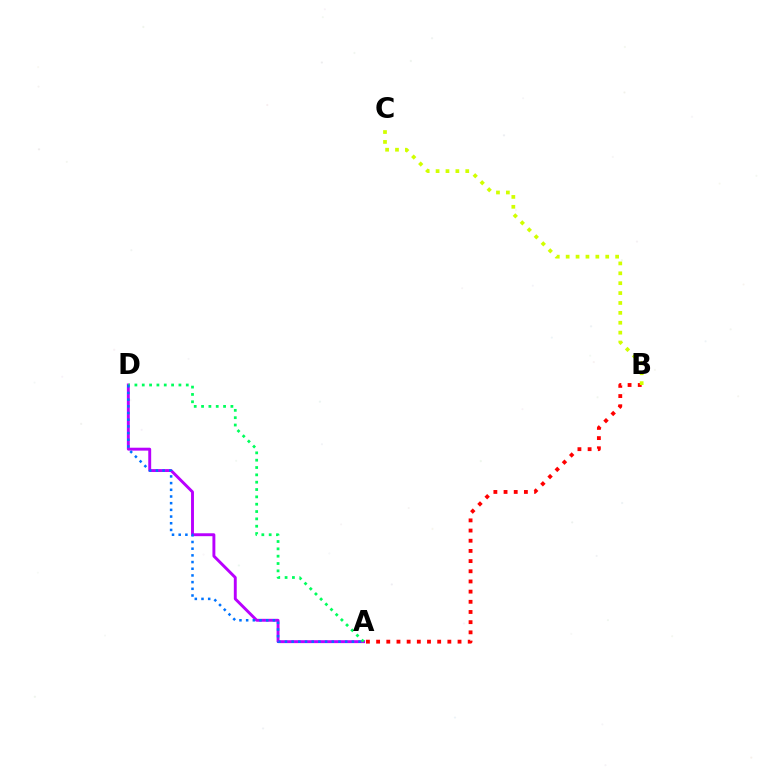{('A', 'B'): [{'color': '#ff0000', 'line_style': 'dotted', 'thickness': 2.77}], ('A', 'D'): [{'color': '#b900ff', 'line_style': 'solid', 'thickness': 2.09}, {'color': '#00ff5c', 'line_style': 'dotted', 'thickness': 1.99}, {'color': '#0074ff', 'line_style': 'dotted', 'thickness': 1.82}], ('B', 'C'): [{'color': '#d1ff00', 'line_style': 'dotted', 'thickness': 2.69}]}